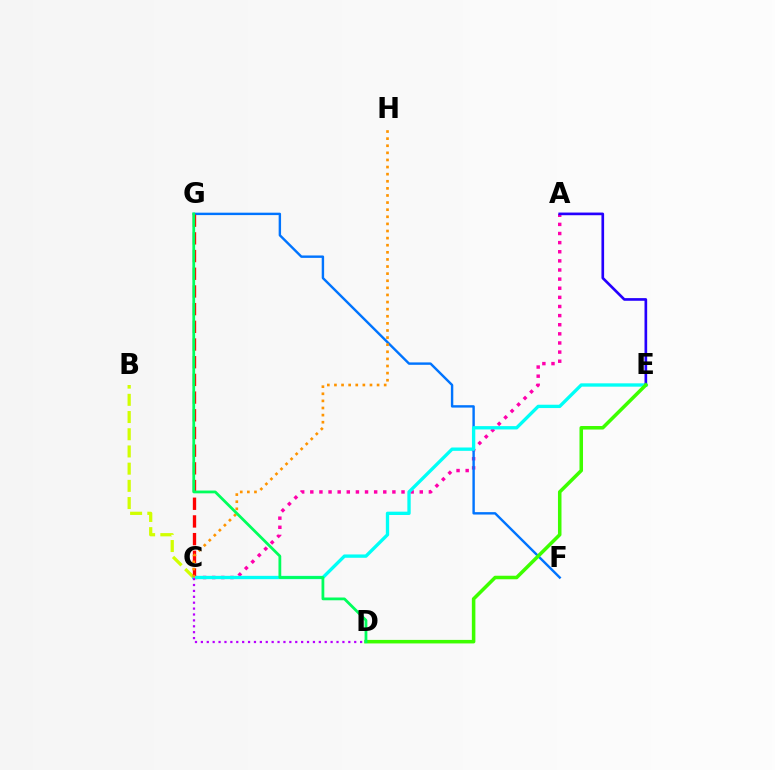{('B', 'C'): [{'color': '#d1ff00', 'line_style': 'dashed', 'thickness': 2.34}], ('A', 'C'): [{'color': '#ff00ac', 'line_style': 'dotted', 'thickness': 2.48}], ('F', 'G'): [{'color': '#0074ff', 'line_style': 'solid', 'thickness': 1.74}], ('C', 'G'): [{'color': '#ff0000', 'line_style': 'dashed', 'thickness': 2.4}], ('C', 'E'): [{'color': '#00fff6', 'line_style': 'solid', 'thickness': 2.4}], ('C', 'H'): [{'color': '#ff9400', 'line_style': 'dotted', 'thickness': 1.93}], ('A', 'E'): [{'color': '#2500ff', 'line_style': 'solid', 'thickness': 1.92}], ('D', 'E'): [{'color': '#3dff00', 'line_style': 'solid', 'thickness': 2.54}], ('C', 'D'): [{'color': '#b900ff', 'line_style': 'dotted', 'thickness': 1.6}], ('D', 'G'): [{'color': '#00ff5c', 'line_style': 'solid', 'thickness': 2.0}]}